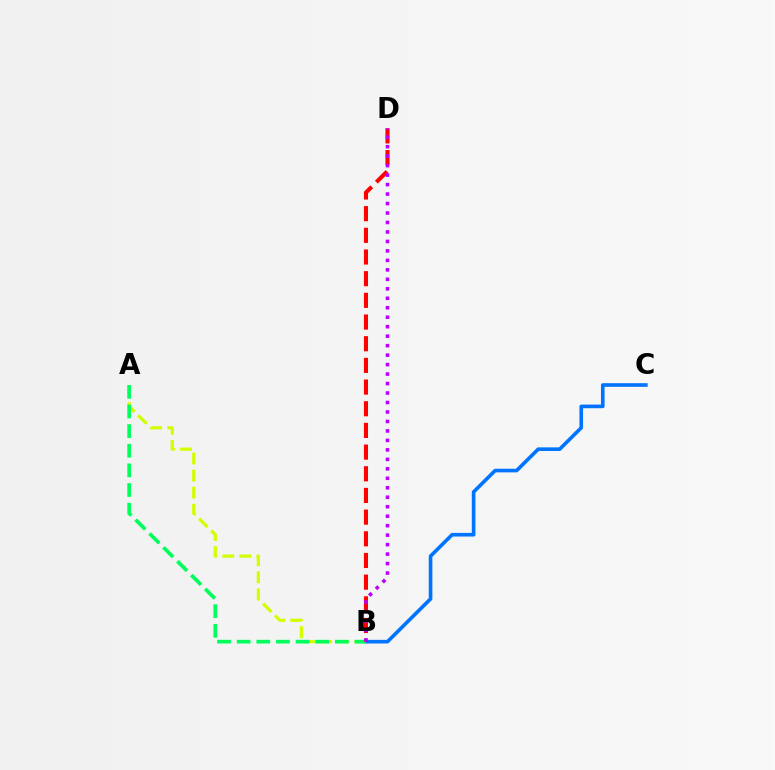{('B', 'C'): [{'color': '#0074ff', 'line_style': 'solid', 'thickness': 2.62}], ('A', 'B'): [{'color': '#d1ff00', 'line_style': 'dashed', 'thickness': 2.32}, {'color': '#00ff5c', 'line_style': 'dashed', 'thickness': 2.67}], ('B', 'D'): [{'color': '#ff0000', 'line_style': 'dashed', 'thickness': 2.94}, {'color': '#b900ff', 'line_style': 'dotted', 'thickness': 2.57}]}